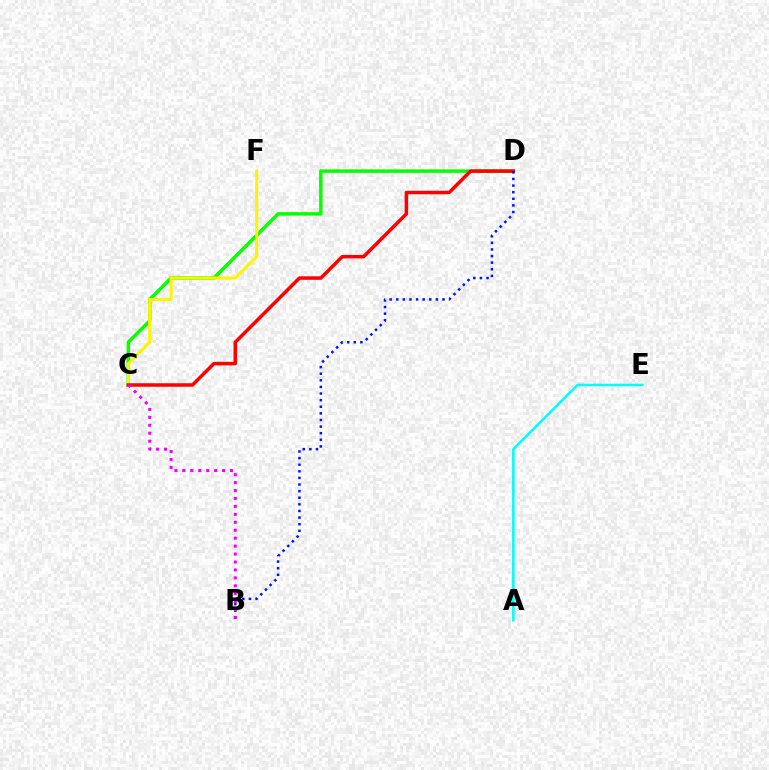{('C', 'D'): [{'color': '#08ff00', 'line_style': 'solid', 'thickness': 2.51}, {'color': '#ff0000', 'line_style': 'solid', 'thickness': 2.53}], ('C', 'F'): [{'color': '#fcf500', 'line_style': 'solid', 'thickness': 2.22}], ('B', 'D'): [{'color': '#0010ff', 'line_style': 'dotted', 'thickness': 1.8}], ('A', 'E'): [{'color': '#00fff6', 'line_style': 'solid', 'thickness': 1.83}], ('B', 'C'): [{'color': '#ee00ff', 'line_style': 'dotted', 'thickness': 2.16}]}